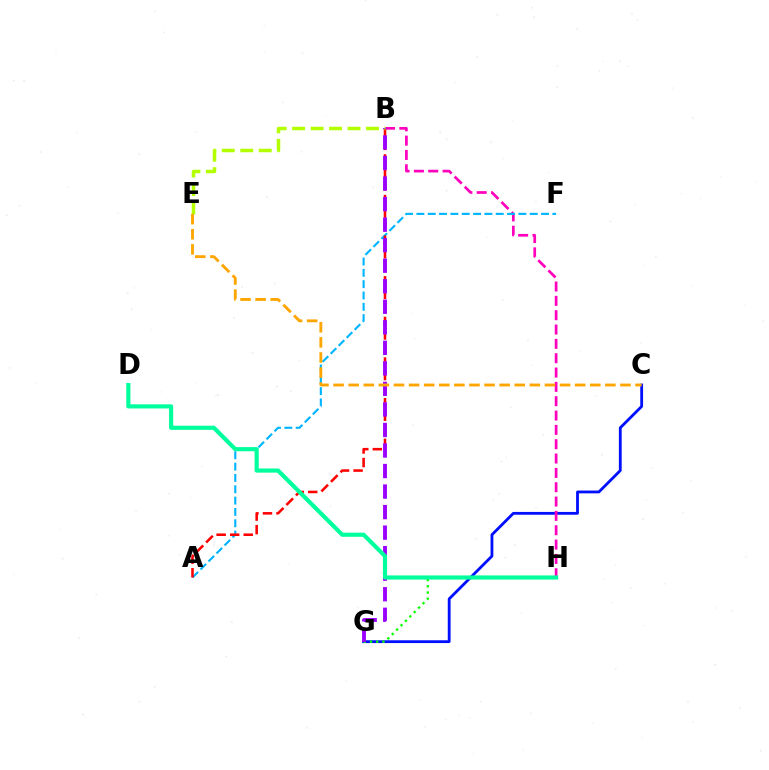{('C', 'G'): [{'color': '#0010ff', 'line_style': 'solid', 'thickness': 2.03}], ('B', 'H'): [{'color': '#ff00bd', 'line_style': 'dashed', 'thickness': 1.95}], ('G', 'H'): [{'color': '#08ff00', 'line_style': 'dotted', 'thickness': 1.69}], ('A', 'F'): [{'color': '#00b5ff', 'line_style': 'dashed', 'thickness': 1.54}], ('A', 'B'): [{'color': '#ff0000', 'line_style': 'dashed', 'thickness': 1.84}], ('B', 'G'): [{'color': '#9b00ff', 'line_style': 'dashed', 'thickness': 2.79}], ('B', 'E'): [{'color': '#b3ff00', 'line_style': 'dashed', 'thickness': 2.51}], ('D', 'H'): [{'color': '#00ff9d', 'line_style': 'solid', 'thickness': 2.99}], ('C', 'E'): [{'color': '#ffa500', 'line_style': 'dashed', 'thickness': 2.05}]}